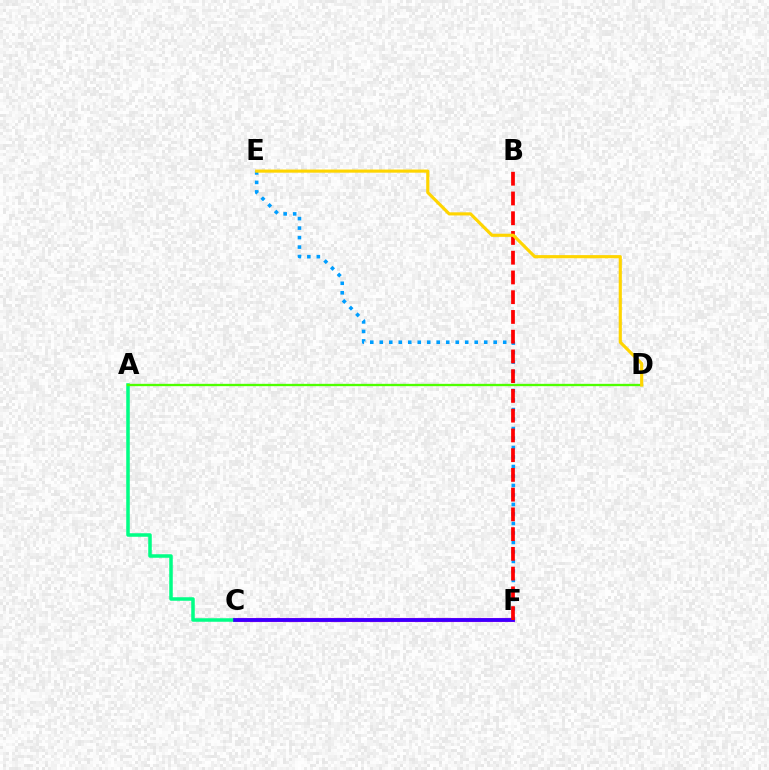{('C', 'F'): [{'color': '#ff00ed', 'line_style': 'solid', 'thickness': 2.94}, {'color': '#3700ff', 'line_style': 'solid', 'thickness': 2.63}], ('E', 'F'): [{'color': '#009eff', 'line_style': 'dotted', 'thickness': 2.58}], ('A', 'C'): [{'color': '#00ff86', 'line_style': 'solid', 'thickness': 2.53}], ('A', 'D'): [{'color': '#4fff00', 'line_style': 'solid', 'thickness': 1.67}], ('B', 'F'): [{'color': '#ff0000', 'line_style': 'dashed', 'thickness': 2.68}], ('D', 'E'): [{'color': '#ffd500', 'line_style': 'solid', 'thickness': 2.26}]}